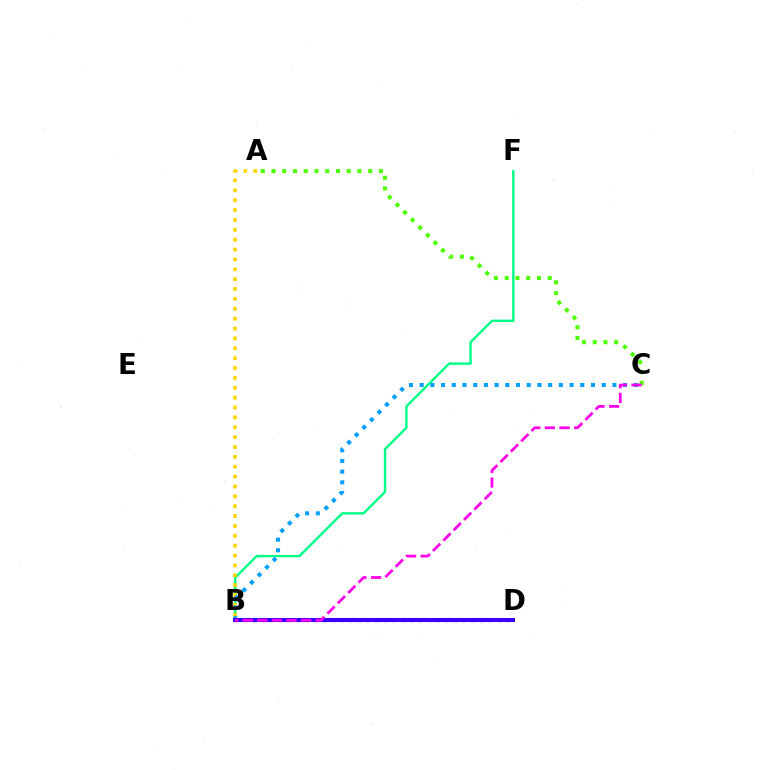{('B', 'F'): [{'color': '#00ff86', 'line_style': 'solid', 'thickness': 1.73}], ('A', 'C'): [{'color': '#4fff00', 'line_style': 'dotted', 'thickness': 2.92}], ('A', 'B'): [{'color': '#ffd500', 'line_style': 'dotted', 'thickness': 2.68}], ('B', 'C'): [{'color': '#009eff', 'line_style': 'dotted', 'thickness': 2.91}, {'color': '#ff00ed', 'line_style': 'dashed', 'thickness': 1.98}], ('B', 'D'): [{'color': '#ff0000', 'line_style': 'dotted', 'thickness': 2.37}, {'color': '#3700ff', 'line_style': 'solid', 'thickness': 2.9}]}